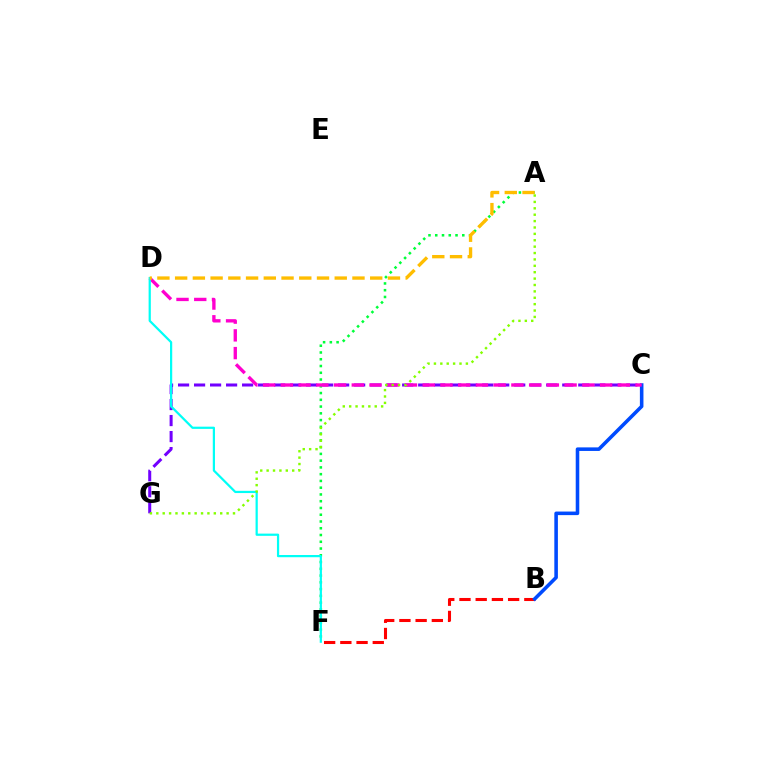{('A', 'F'): [{'color': '#00ff39', 'line_style': 'dotted', 'thickness': 1.84}], ('B', 'F'): [{'color': '#ff0000', 'line_style': 'dashed', 'thickness': 2.2}], ('B', 'C'): [{'color': '#004bff', 'line_style': 'solid', 'thickness': 2.57}], ('C', 'G'): [{'color': '#7200ff', 'line_style': 'dashed', 'thickness': 2.17}], ('C', 'D'): [{'color': '#ff00cf', 'line_style': 'dashed', 'thickness': 2.41}], ('D', 'F'): [{'color': '#00fff6', 'line_style': 'solid', 'thickness': 1.6}], ('A', 'D'): [{'color': '#ffbd00', 'line_style': 'dashed', 'thickness': 2.41}], ('A', 'G'): [{'color': '#84ff00', 'line_style': 'dotted', 'thickness': 1.74}]}